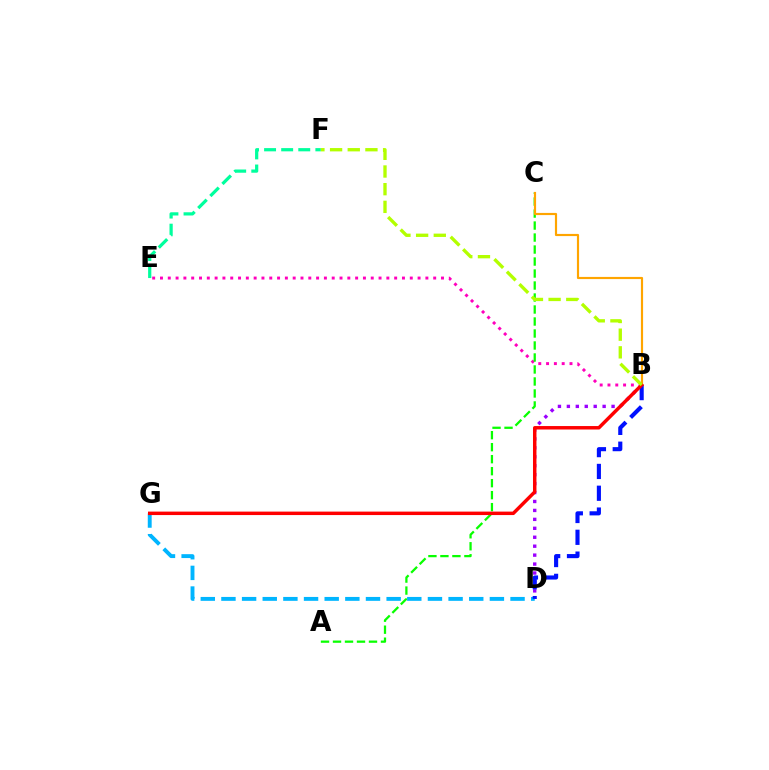{('B', 'D'): [{'color': '#9b00ff', 'line_style': 'dotted', 'thickness': 2.43}, {'color': '#0010ff', 'line_style': 'dashed', 'thickness': 2.96}], ('B', 'E'): [{'color': '#ff00bd', 'line_style': 'dotted', 'thickness': 2.12}], ('E', 'F'): [{'color': '#00ff9d', 'line_style': 'dashed', 'thickness': 2.32}], ('A', 'C'): [{'color': '#08ff00', 'line_style': 'dashed', 'thickness': 1.63}], ('D', 'G'): [{'color': '#00b5ff', 'line_style': 'dashed', 'thickness': 2.81}], ('B', 'C'): [{'color': '#ffa500', 'line_style': 'solid', 'thickness': 1.56}], ('B', 'G'): [{'color': '#ff0000', 'line_style': 'solid', 'thickness': 2.49}], ('B', 'F'): [{'color': '#b3ff00', 'line_style': 'dashed', 'thickness': 2.4}]}